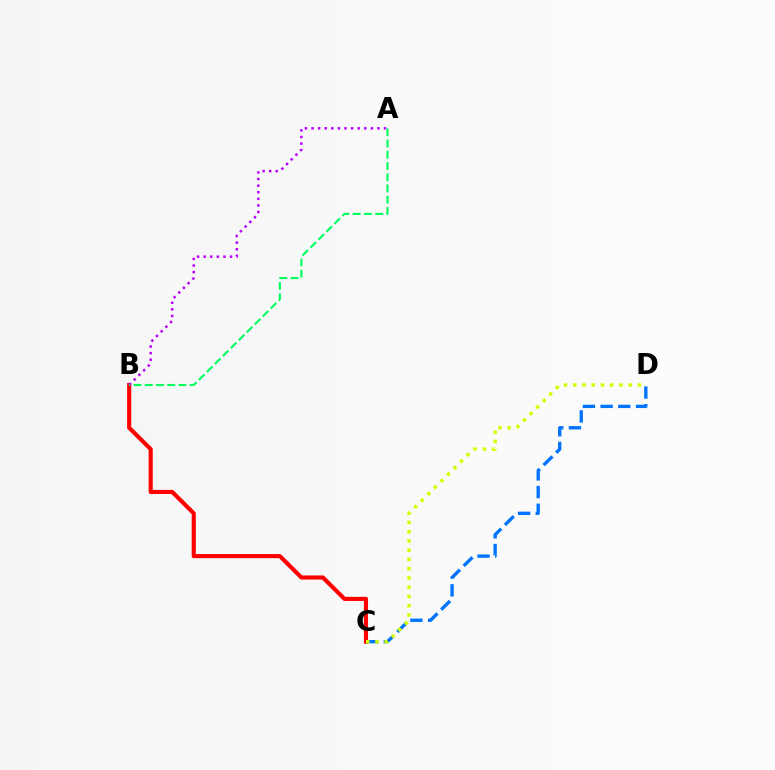{('B', 'C'): [{'color': '#ff0000', 'line_style': 'solid', 'thickness': 2.96}], ('A', 'B'): [{'color': '#b900ff', 'line_style': 'dotted', 'thickness': 1.79}, {'color': '#00ff5c', 'line_style': 'dashed', 'thickness': 1.53}], ('C', 'D'): [{'color': '#0074ff', 'line_style': 'dashed', 'thickness': 2.4}, {'color': '#d1ff00', 'line_style': 'dotted', 'thickness': 2.51}]}